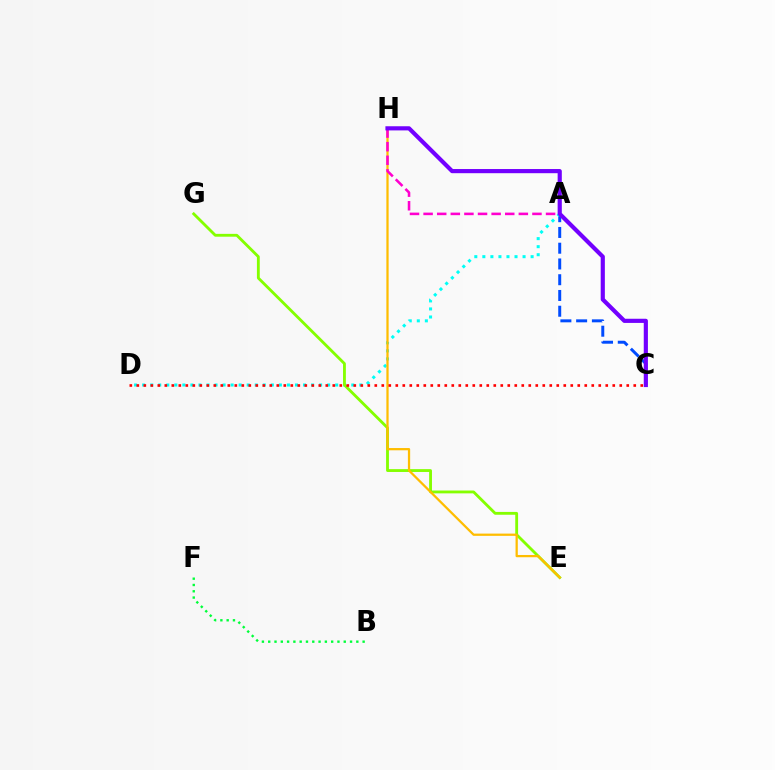{('A', 'C'): [{'color': '#004bff', 'line_style': 'dashed', 'thickness': 2.14}], ('A', 'D'): [{'color': '#00fff6', 'line_style': 'dotted', 'thickness': 2.19}], ('E', 'G'): [{'color': '#84ff00', 'line_style': 'solid', 'thickness': 2.04}], ('E', 'H'): [{'color': '#ffbd00', 'line_style': 'solid', 'thickness': 1.62}], ('A', 'H'): [{'color': '#ff00cf', 'line_style': 'dashed', 'thickness': 1.85}], ('C', 'H'): [{'color': '#7200ff', 'line_style': 'solid', 'thickness': 3.0}], ('C', 'D'): [{'color': '#ff0000', 'line_style': 'dotted', 'thickness': 1.9}], ('B', 'F'): [{'color': '#00ff39', 'line_style': 'dotted', 'thickness': 1.71}]}